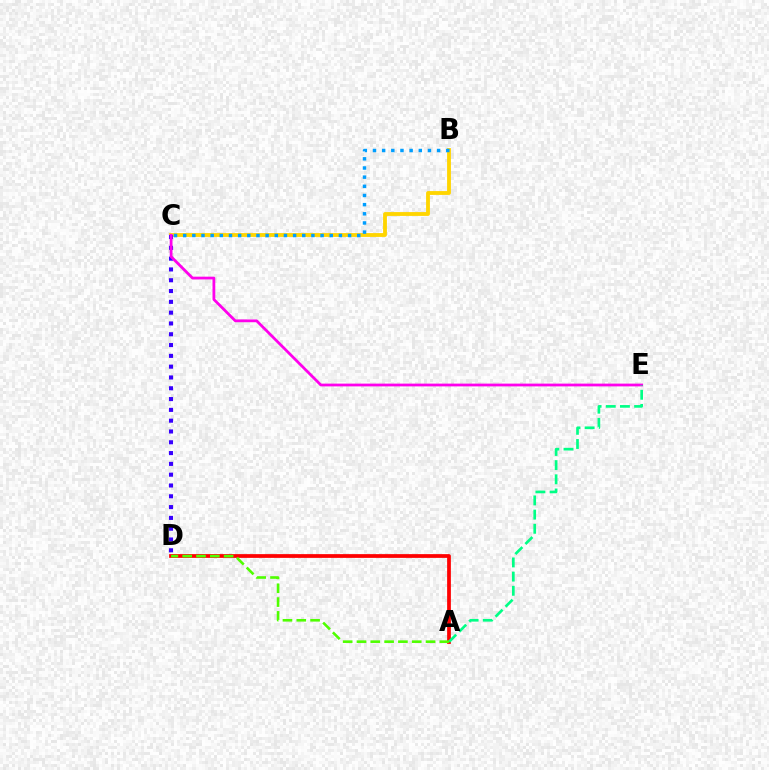{('B', 'C'): [{'color': '#ffd500', 'line_style': 'solid', 'thickness': 2.76}, {'color': '#009eff', 'line_style': 'dotted', 'thickness': 2.49}], ('C', 'D'): [{'color': '#3700ff', 'line_style': 'dotted', 'thickness': 2.93}], ('C', 'E'): [{'color': '#ff00ed', 'line_style': 'solid', 'thickness': 2.0}], ('A', 'D'): [{'color': '#ff0000', 'line_style': 'solid', 'thickness': 2.69}, {'color': '#4fff00', 'line_style': 'dashed', 'thickness': 1.88}], ('A', 'E'): [{'color': '#00ff86', 'line_style': 'dashed', 'thickness': 1.93}]}